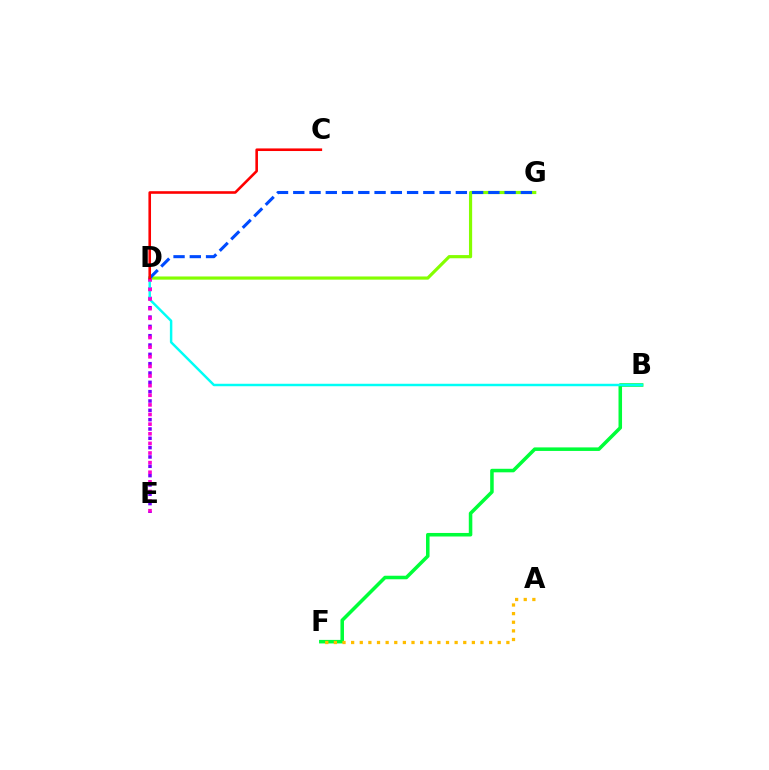{('B', 'F'): [{'color': '#00ff39', 'line_style': 'solid', 'thickness': 2.55}], ('D', 'G'): [{'color': '#84ff00', 'line_style': 'solid', 'thickness': 2.29}, {'color': '#004bff', 'line_style': 'dashed', 'thickness': 2.21}], ('D', 'E'): [{'color': '#7200ff', 'line_style': 'dotted', 'thickness': 2.53}, {'color': '#ff00cf', 'line_style': 'dotted', 'thickness': 2.61}], ('B', 'D'): [{'color': '#00fff6', 'line_style': 'solid', 'thickness': 1.77}], ('A', 'F'): [{'color': '#ffbd00', 'line_style': 'dotted', 'thickness': 2.34}], ('C', 'D'): [{'color': '#ff0000', 'line_style': 'solid', 'thickness': 1.87}]}